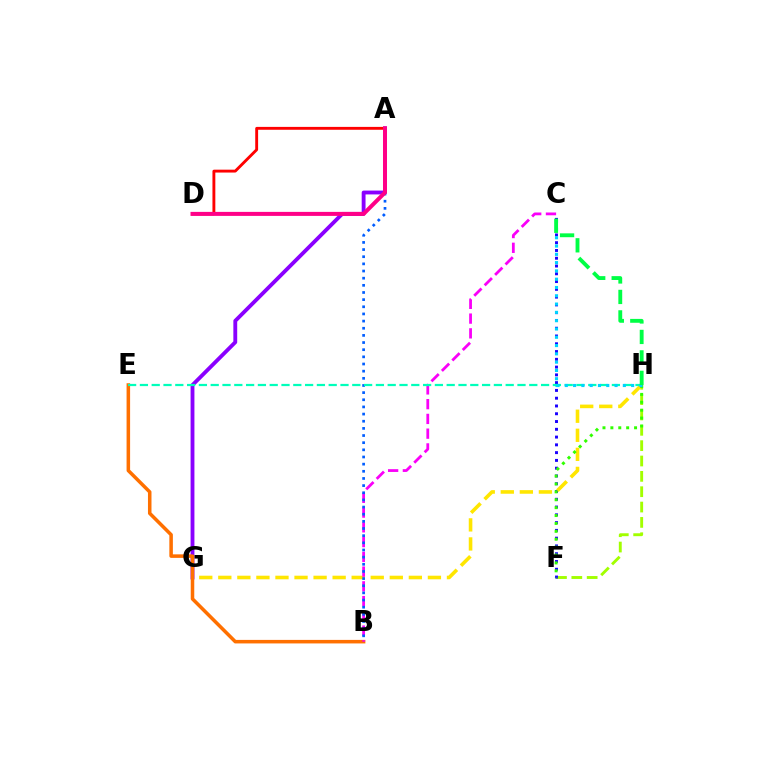{('A', 'G'): [{'color': '#8a00ff', 'line_style': 'solid', 'thickness': 2.77}], ('A', 'D'): [{'color': '#ff0000', 'line_style': 'solid', 'thickness': 2.07}, {'color': '#ff0088', 'line_style': 'solid', 'thickness': 2.89}], ('F', 'H'): [{'color': '#a2ff00', 'line_style': 'dashed', 'thickness': 2.08}, {'color': '#31ff00', 'line_style': 'dotted', 'thickness': 2.15}], ('C', 'F'): [{'color': '#1900ff', 'line_style': 'dotted', 'thickness': 2.11}], ('G', 'H'): [{'color': '#ffe600', 'line_style': 'dashed', 'thickness': 2.59}], ('B', 'E'): [{'color': '#ff7000', 'line_style': 'solid', 'thickness': 2.54}], ('B', 'C'): [{'color': '#fa00f9', 'line_style': 'dashed', 'thickness': 2.0}], ('A', 'B'): [{'color': '#005dff', 'line_style': 'dotted', 'thickness': 1.94}], ('E', 'H'): [{'color': '#00ffbb', 'line_style': 'dashed', 'thickness': 1.6}], ('C', 'H'): [{'color': '#00d3ff', 'line_style': 'dotted', 'thickness': 2.25}, {'color': '#00ff45', 'line_style': 'dashed', 'thickness': 2.78}]}